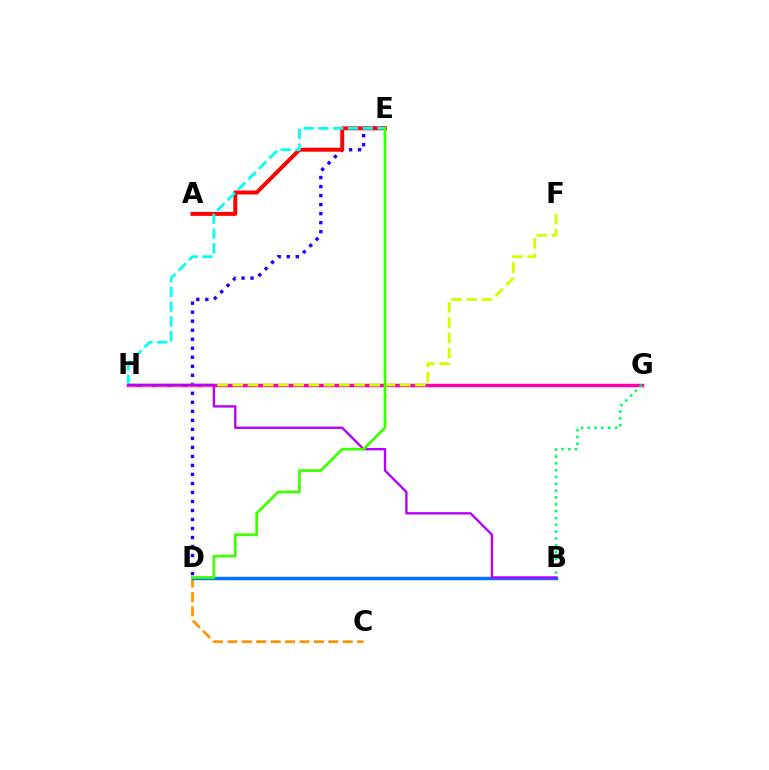{('D', 'E'): [{'color': '#2500ff', 'line_style': 'dotted', 'thickness': 2.45}, {'color': '#3dff00', 'line_style': 'solid', 'thickness': 1.95}], ('C', 'D'): [{'color': '#ff9400', 'line_style': 'dashed', 'thickness': 1.96}], ('G', 'H'): [{'color': '#ff00ac', 'line_style': 'solid', 'thickness': 2.49}], ('B', 'D'): [{'color': '#0074ff', 'line_style': 'solid', 'thickness': 2.47}], ('F', 'H'): [{'color': '#d1ff00', 'line_style': 'dashed', 'thickness': 2.07}], ('A', 'E'): [{'color': '#ff0000', 'line_style': 'solid', 'thickness': 2.86}], ('E', 'H'): [{'color': '#00fff6', 'line_style': 'dashed', 'thickness': 2.01}], ('B', 'G'): [{'color': '#00ff5c', 'line_style': 'dotted', 'thickness': 1.85}], ('B', 'H'): [{'color': '#b900ff', 'line_style': 'solid', 'thickness': 1.7}]}